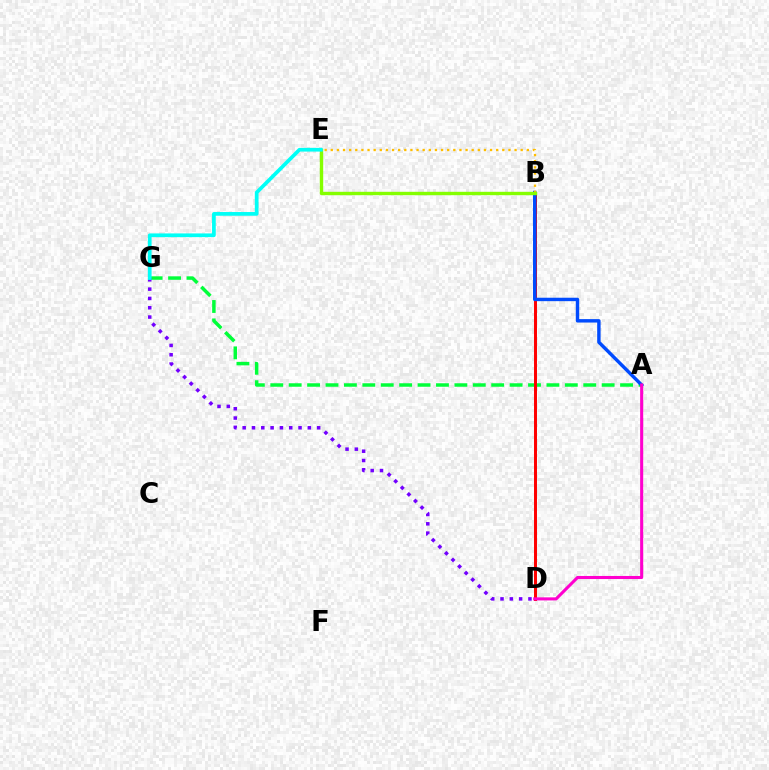{('A', 'G'): [{'color': '#00ff39', 'line_style': 'dashed', 'thickness': 2.5}], ('B', 'D'): [{'color': '#ff0000', 'line_style': 'solid', 'thickness': 2.14}], ('A', 'B'): [{'color': '#004bff', 'line_style': 'solid', 'thickness': 2.46}], ('B', 'E'): [{'color': '#ffbd00', 'line_style': 'dotted', 'thickness': 1.66}, {'color': '#84ff00', 'line_style': 'solid', 'thickness': 2.44}], ('D', 'G'): [{'color': '#7200ff', 'line_style': 'dotted', 'thickness': 2.53}], ('A', 'D'): [{'color': '#ff00cf', 'line_style': 'solid', 'thickness': 2.21}], ('E', 'G'): [{'color': '#00fff6', 'line_style': 'solid', 'thickness': 2.67}]}